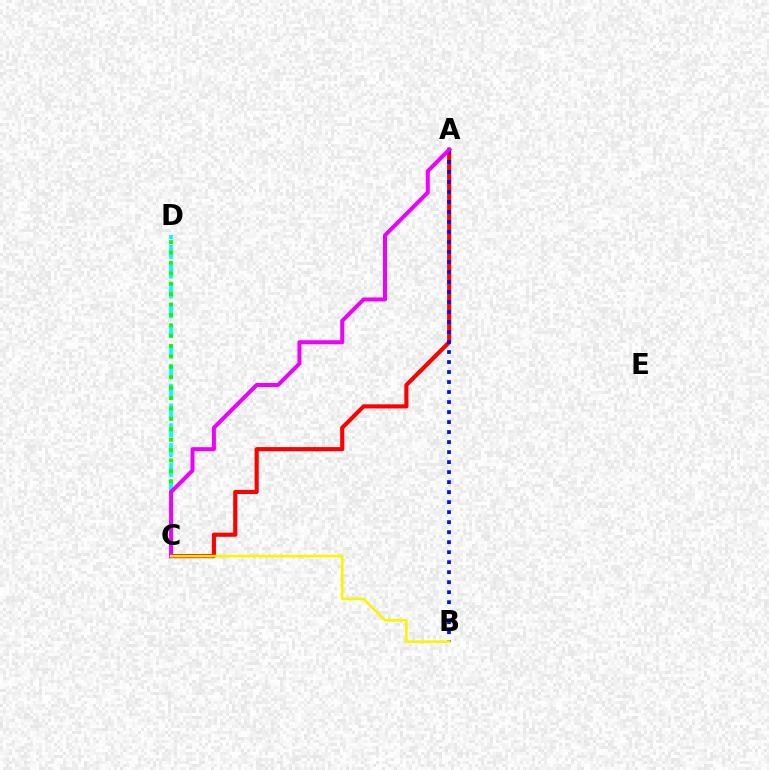{('C', 'D'): [{'color': '#00fff6', 'line_style': 'dashed', 'thickness': 2.69}, {'color': '#08ff00', 'line_style': 'dotted', 'thickness': 2.82}], ('A', 'C'): [{'color': '#ff0000', 'line_style': 'solid', 'thickness': 2.97}, {'color': '#ee00ff', 'line_style': 'solid', 'thickness': 2.88}], ('A', 'B'): [{'color': '#0010ff', 'line_style': 'dotted', 'thickness': 2.72}], ('B', 'C'): [{'color': '#fcf500', 'line_style': 'solid', 'thickness': 1.89}]}